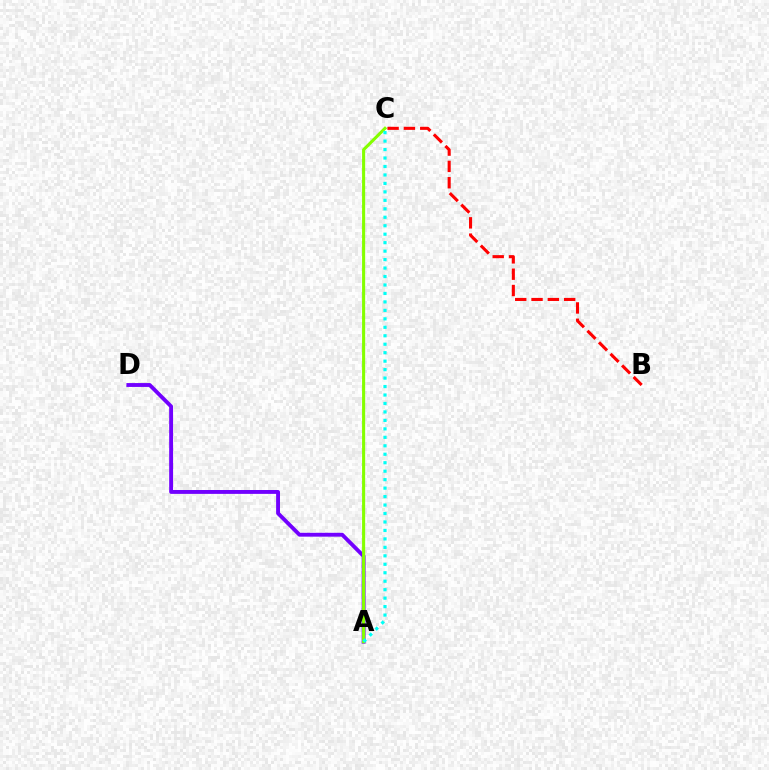{('A', 'D'): [{'color': '#7200ff', 'line_style': 'solid', 'thickness': 2.79}], ('A', 'C'): [{'color': '#84ff00', 'line_style': 'solid', 'thickness': 2.22}, {'color': '#00fff6', 'line_style': 'dotted', 'thickness': 2.3}], ('B', 'C'): [{'color': '#ff0000', 'line_style': 'dashed', 'thickness': 2.22}]}